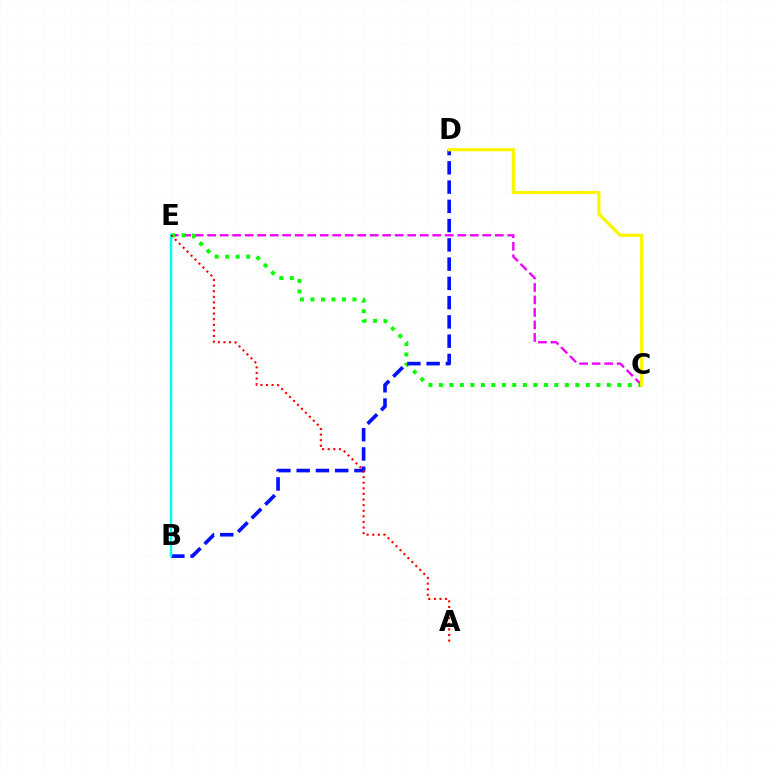{('C', 'E'): [{'color': '#ee00ff', 'line_style': 'dashed', 'thickness': 1.7}, {'color': '#08ff00', 'line_style': 'dotted', 'thickness': 2.85}], ('B', 'D'): [{'color': '#0010ff', 'line_style': 'dashed', 'thickness': 2.62}], ('B', 'E'): [{'color': '#00fff6', 'line_style': 'solid', 'thickness': 1.77}], ('A', 'E'): [{'color': '#ff0000', 'line_style': 'dotted', 'thickness': 1.52}], ('C', 'D'): [{'color': '#fcf500', 'line_style': 'solid', 'thickness': 2.32}]}